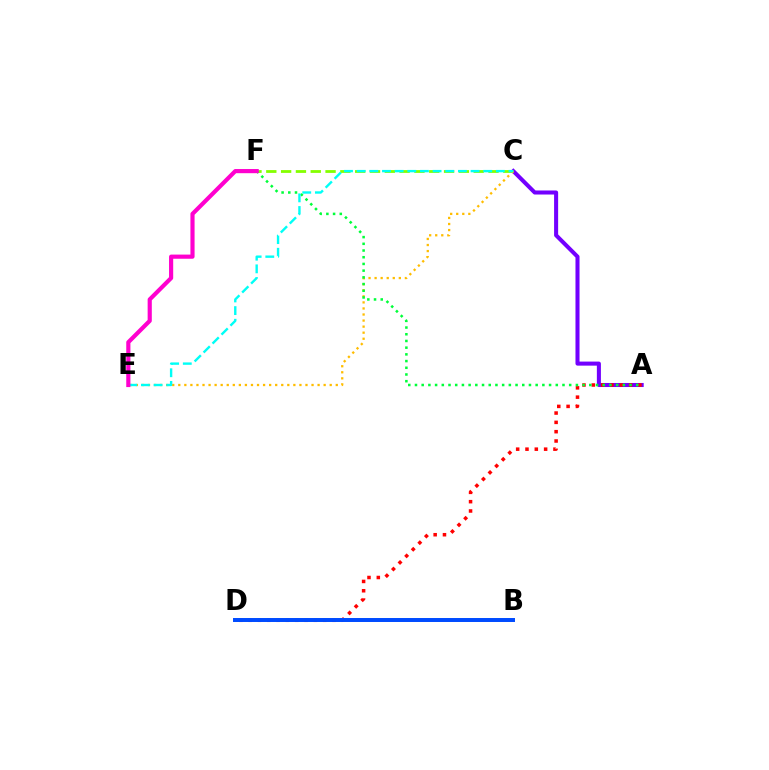{('A', 'C'): [{'color': '#7200ff', 'line_style': 'solid', 'thickness': 2.92}], ('C', 'F'): [{'color': '#84ff00', 'line_style': 'dashed', 'thickness': 2.01}], ('C', 'E'): [{'color': '#ffbd00', 'line_style': 'dotted', 'thickness': 1.65}, {'color': '#00fff6', 'line_style': 'dashed', 'thickness': 1.72}], ('A', 'D'): [{'color': '#ff0000', 'line_style': 'dotted', 'thickness': 2.53}], ('A', 'F'): [{'color': '#00ff39', 'line_style': 'dotted', 'thickness': 1.82}], ('B', 'D'): [{'color': '#004bff', 'line_style': 'solid', 'thickness': 2.86}], ('E', 'F'): [{'color': '#ff00cf', 'line_style': 'solid', 'thickness': 3.0}]}